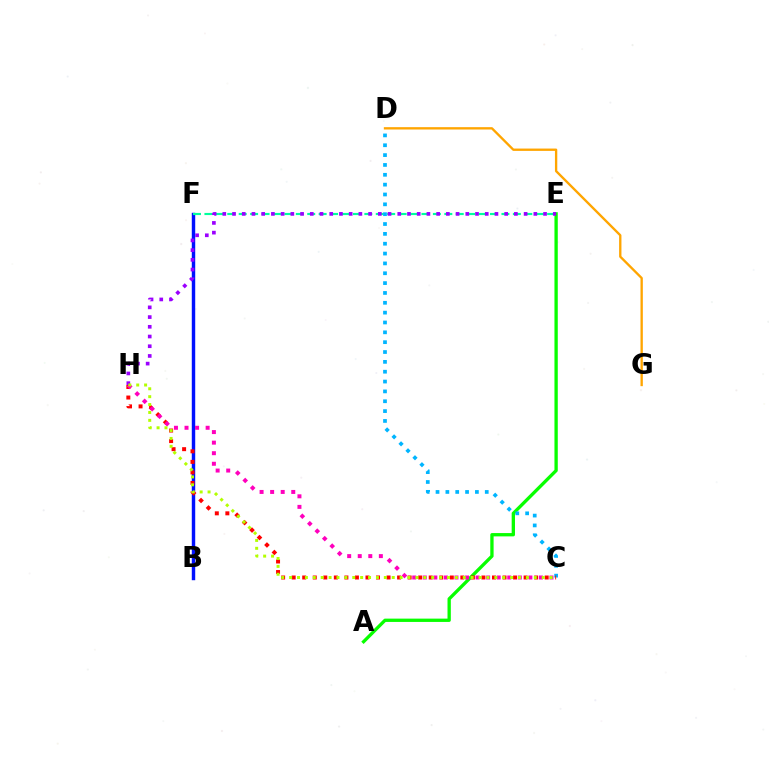{('A', 'E'): [{'color': '#08ff00', 'line_style': 'solid', 'thickness': 2.39}], ('B', 'F'): [{'color': '#0010ff', 'line_style': 'solid', 'thickness': 2.47}], ('E', 'F'): [{'color': '#00ff9d', 'line_style': 'dashed', 'thickness': 1.55}], ('D', 'G'): [{'color': '#ffa500', 'line_style': 'solid', 'thickness': 1.68}], ('C', 'D'): [{'color': '#00b5ff', 'line_style': 'dotted', 'thickness': 2.68}], ('E', 'H'): [{'color': '#9b00ff', 'line_style': 'dotted', 'thickness': 2.64}], ('C', 'H'): [{'color': '#ff0000', 'line_style': 'dotted', 'thickness': 2.86}, {'color': '#ff00bd', 'line_style': 'dotted', 'thickness': 2.87}, {'color': '#b3ff00', 'line_style': 'dotted', 'thickness': 2.14}]}